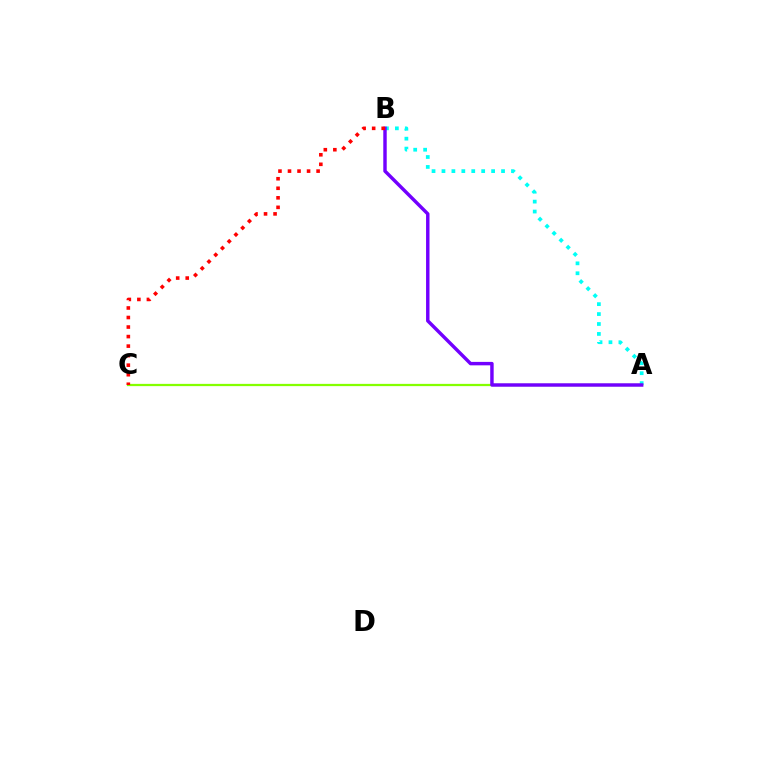{('A', 'B'): [{'color': '#00fff6', 'line_style': 'dotted', 'thickness': 2.7}, {'color': '#7200ff', 'line_style': 'solid', 'thickness': 2.48}], ('A', 'C'): [{'color': '#84ff00', 'line_style': 'solid', 'thickness': 1.63}], ('B', 'C'): [{'color': '#ff0000', 'line_style': 'dotted', 'thickness': 2.59}]}